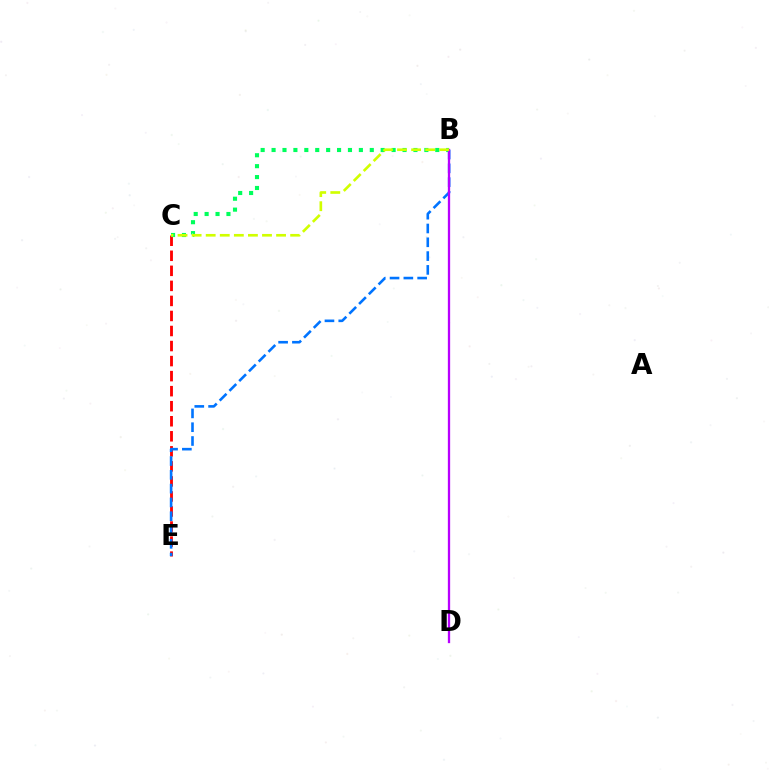{('C', 'E'): [{'color': '#ff0000', 'line_style': 'dashed', 'thickness': 2.04}], ('B', 'E'): [{'color': '#0074ff', 'line_style': 'dashed', 'thickness': 1.87}], ('B', 'C'): [{'color': '#00ff5c', 'line_style': 'dotted', 'thickness': 2.96}, {'color': '#d1ff00', 'line_style': 'dashed', 'thickness': 1.91}], ('B', 'D'): [{'color': '#b900ff', 'line_style': 'solid', 'thickness': 1.66}]}